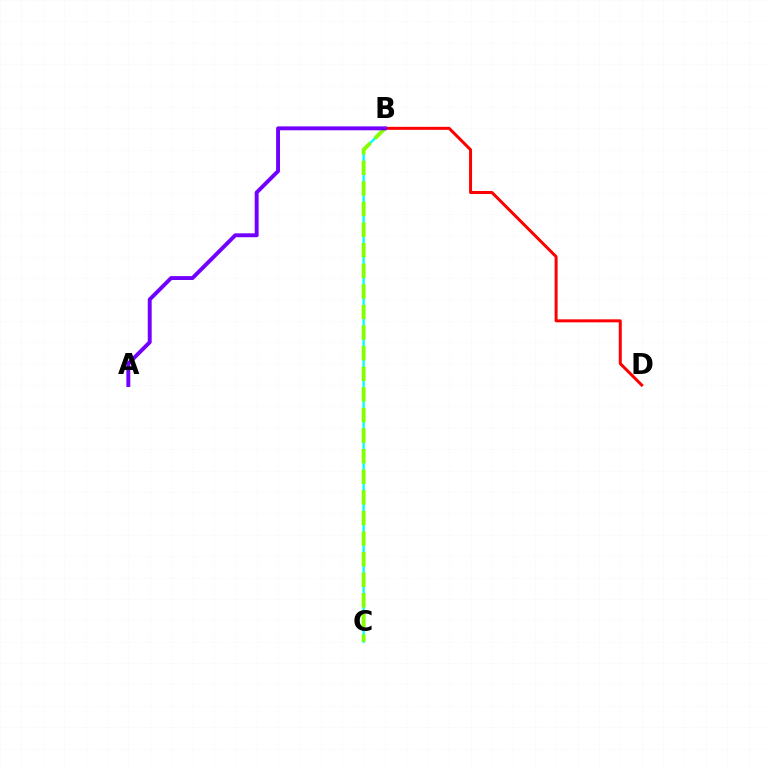{('B', 'C'): [{'color': '#00fff6', 'line_style': 'solid', 'thickness': 1.69}, {'color': '#84ff00', 'line_style': 'dashed', 'thickness': 2.8}], ('B', 'D'): [{'color': '#ff0000', 'line_style': 'solid', 'thickness': 2.16}], ('A', 'B'): [{'color': '#7200ff', 'line_style': 'solid', 'thickness': 2.81}]}